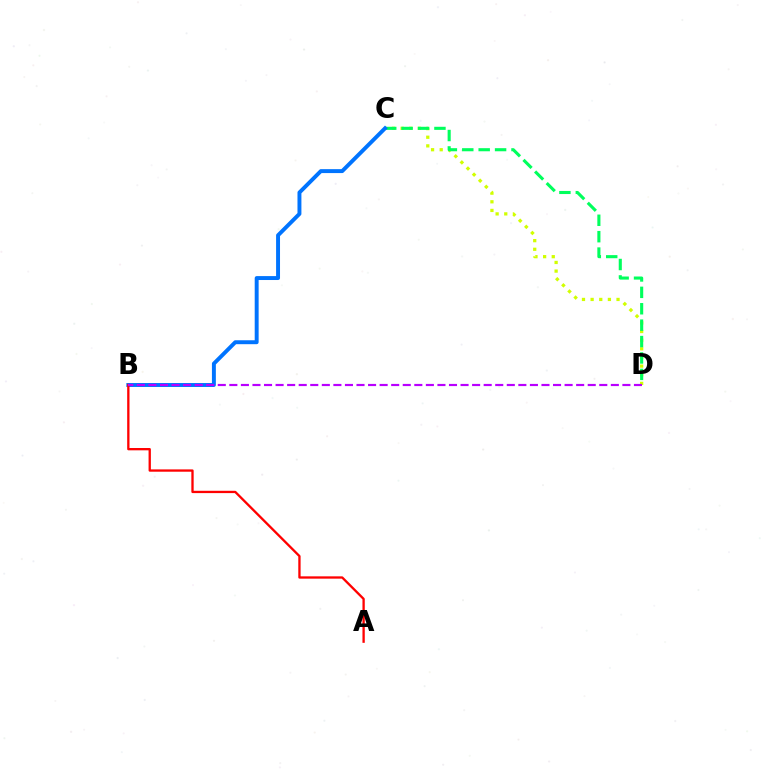{('C', 'D'): [{'color': '#d1ff00', 'line_style': 'dotted', 'thickness': 2.35}, {'color': '#00ff5c', 'line_style': 'dashed', 'thickness': 2.23}], ('B', 'C'): [{'color': '#0074ff', 'line_style': 'solid', 'thickness': 2.83}], ('A', 'B'): [{'color': '#ff0000', 'line_style': 'solid', 'thickness': 1.67}], ('B', 'D'): [{'color': '#b900ff', 'line_style': 'dashed', 'thickness': 1.57}]}